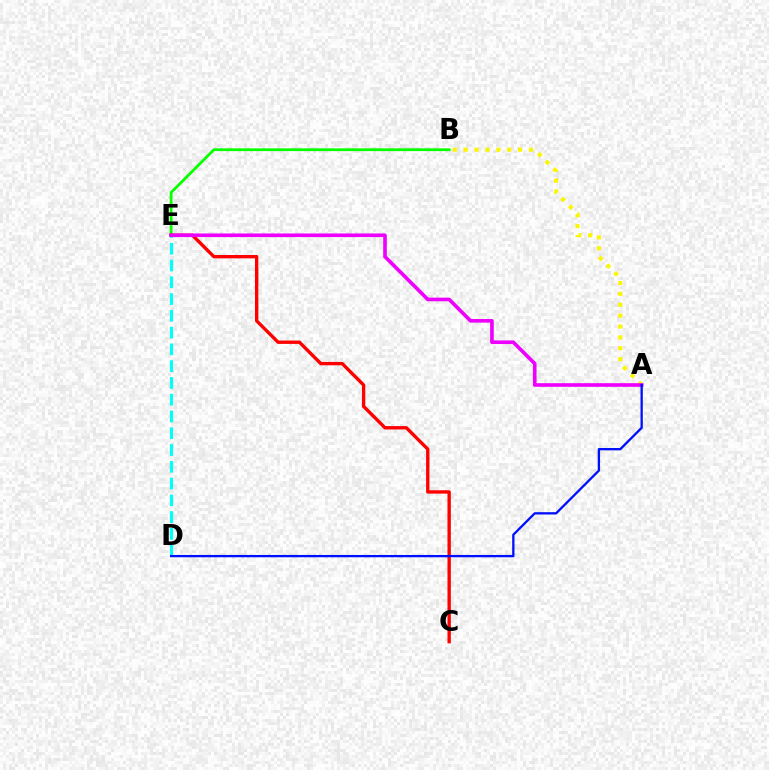{('B', 'E'): [{'color': '#08ff00', 'line_style': 'solid', 'thickness': 2.01}], ('D', 'E'): [{'color': '#00fff6', 'line_style': 'dashed', 'thickness': 2.28}], ('A', 'B'): [{'color': '#fcf500', 'line_style': 'dotted', 'thickness': 2.96}], ('C', 'E'): [{'color': '#ff0000', 'line_style': 'solid', 'thickness': 2.42}], ('A', 'E'): [{'color': '#ee00ff', 'line_style': 'solid', 'thickness': 2.62}], ('A', 'D'): [{'color': '#0010ff', 'line_style': 'solid', 'thickness': 1.66}]}